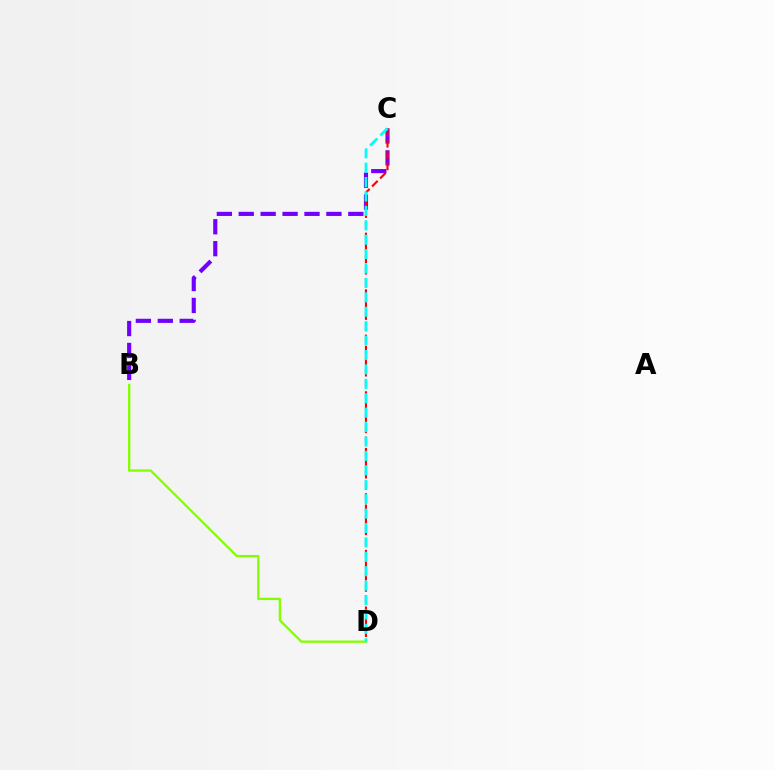{('B', 'C'): [{'color': '#7200ff', 'line_style': 'dashed', 'thickness': 2.98}], ('C', 'D'): [{'color': '#ff0000', 'line_style': 'dashed', 'thickness': 1.54}, {'color': '#00fff6', 'line_style': 'dashed', 'thickness': 1.96}], ('B', 'D'): [{'color': '#84ff00', 'line_style': 'solid', 'thickness': 1.67}]}